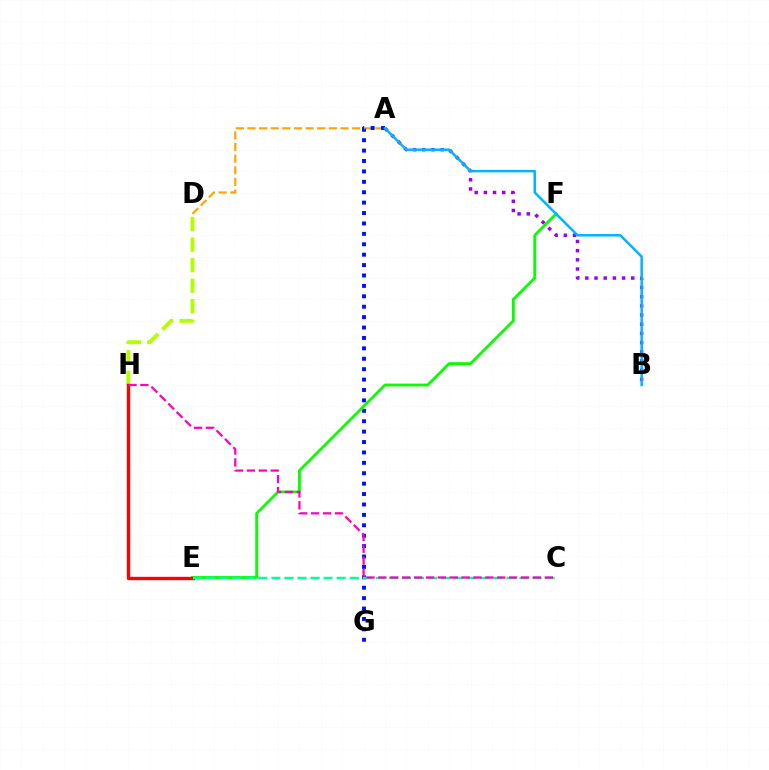{('A', 'D'): [{'color': '#ffa500', 'line_style': 'dashed', 'thickness': 1.58}], ('A', 'B'): [{'color': '#9b00ff', 'line_style': 'dotted', 'thickness': 2.5}, {'color': '#00b5ff', 'line_style': 'solid', 'thickness': 1.8}], ('A', 'G'): [{'color': '#0010ff', 'line_style': 'dotted', 'thickness': 2.83}], ('D', 'H'): [{'color': '#b3ff00', 'line_style': 'dashed', 'thickness': 2.79}], ('E', 'F'): [{'color': '#08ff00', 'line_style': 'solid', 'thickness': 2.04}], ('E', 'H'): [{'color': '#ff0000', 'line_style': 'solid', 'thickness': 2.42}], ('C', 'E'): [{'color': '#00ff9d', 'line_style': 'dashed', 'thickness': 1.77}], ('C', 'H'): [{'color': '#ff00bd', 'line_style': 'dashed', 'thickness': 1.61}]}